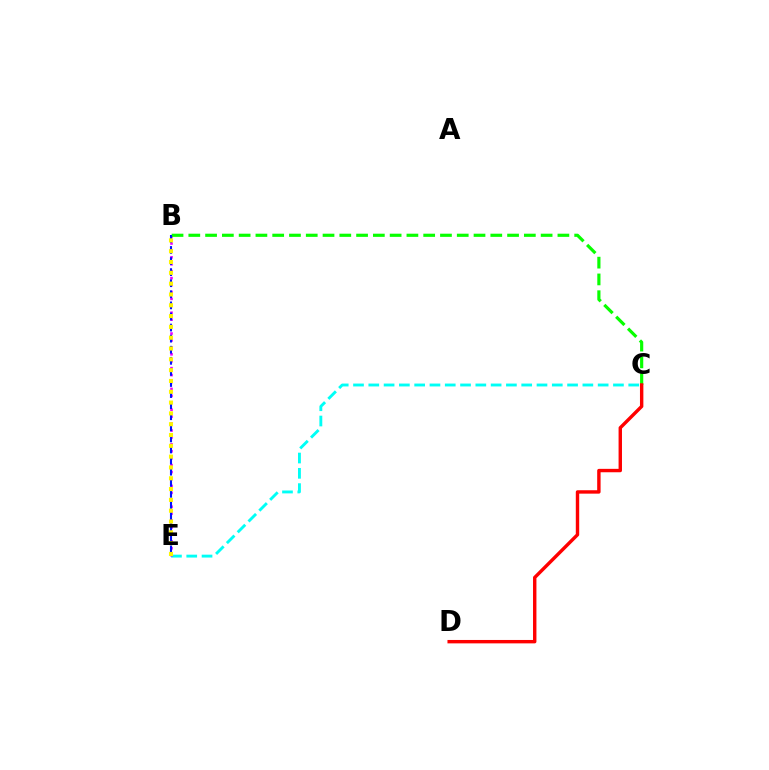{('C', 'E'): [{'color': '#00fff6', 'line_style': 'dashed', 'thickness': 2.08}], ('B', 'E'): [{'color': '#ee00ff', 'line_style': 'dotted', 'thickness': 1.88}, {'color': '#0010ff', 'line_style': 'dashed', 'thickness': 1.51}, {'color': '#fcf500', 'line_style': 'dotted', 'thickness': 2.94}], ('B', 'C'): [{'color': '#08ff00', 'line_style': 'dashed', 'thickness': 2.28}], ('C', 'D'): [{'color': '#ff0000', 'line_style': 'solid', 'thickness': 2.45}]}